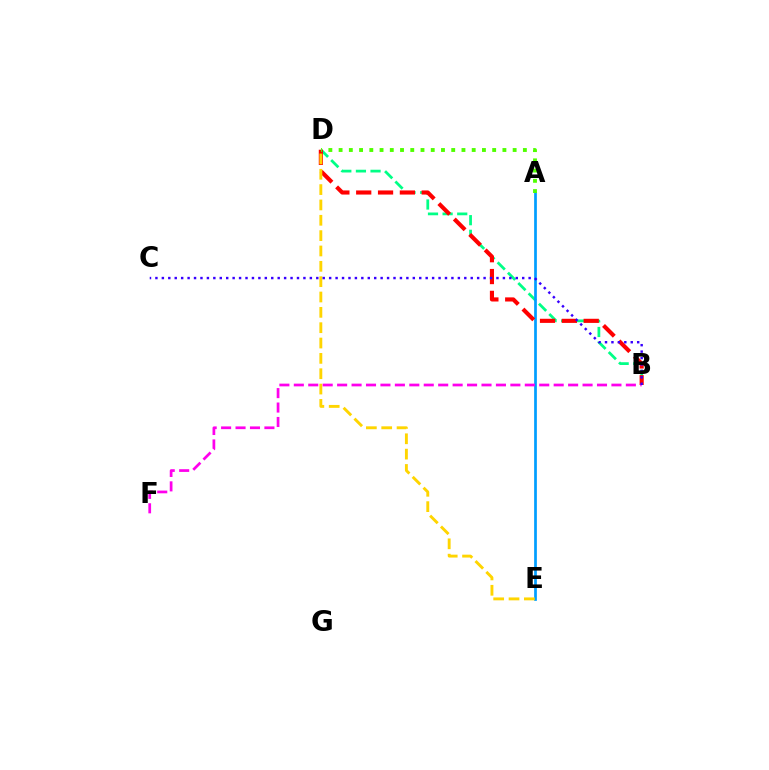{('B', 'D'): [{'color': '#00ff86', 'line_style': 'dashed', 'thickness': 1.99}, {'color': '#ff0000', 'line_style': 'dashed', 'thickness': 2.97}], ('A', 'E'): [{'color': '#009eff', 'line_style': 'solid', 'thickness': 1.96}], ('D', 'E'): [{'color': '#ffd500', 'line_style': 'dashed', 'thickness': 2.08}], ('B', 'F'): [{'color': '#ff00ed', 'line_style': 'dashed', 'thickness': 1.96}], ('B', 'C'): [{'color': '#3700ff', 'line_style': 'dotted', 'thickness': 1.75}], ('A', 'D'): [{'color': '#4fff00', 'line_style': 'dotted', 'thickness': 2.78}]}